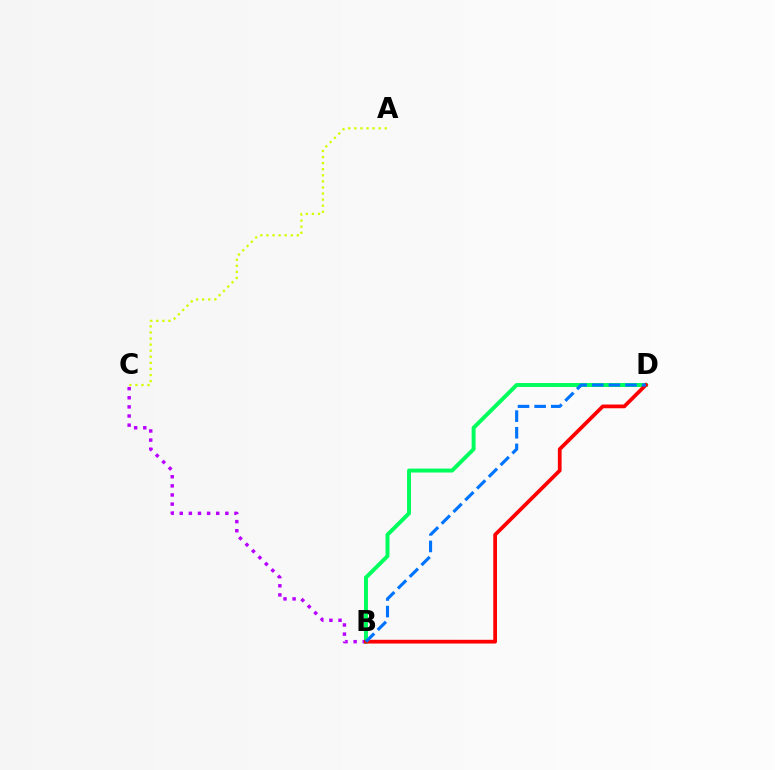{('A', 'C'): [{'color': '#d1ff00', 'line_style': 'dotted', 'thickness': 1.65}], ('B', 'C'): [{'color': '#b900ff', 'line_style': 'dotted', 'thickness': 2.48}], ('B', 'D'): [{'color': '#00ff5c', 'line_style': 'solid', 'thickness': 2.84}, {'color': '#ff0000', 'line_style': 'solid', 'thickness': 2.7}, {'color': '#0074ff', 'line_style': 'dashed', 'thickness': 2.26}]}